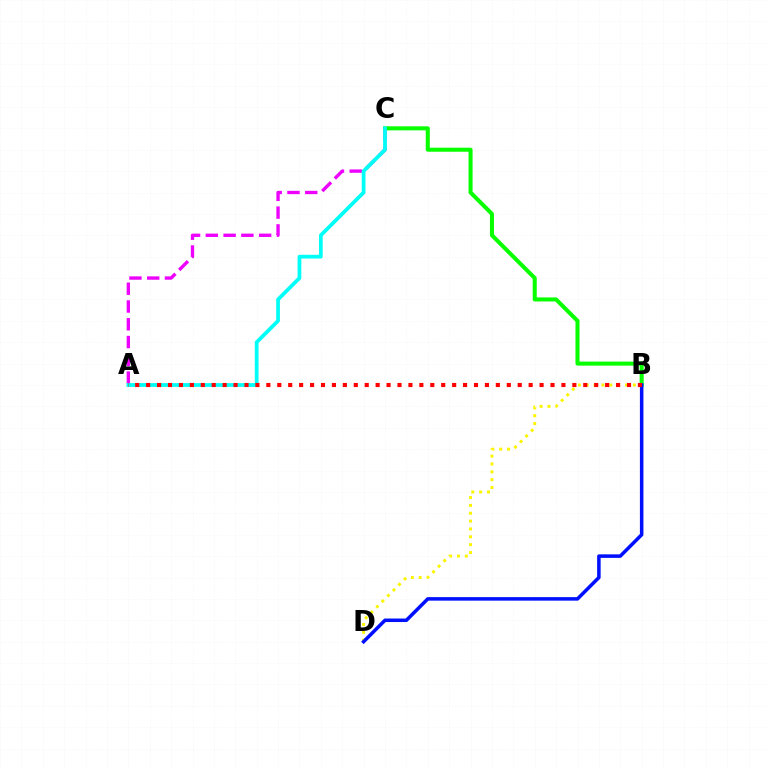{('B', 'C'): [{'color': '#08ff00', 'line_style': 'solid', 'thickness': 2.91}], ('B', 'D'): [{'color': '#fcf500', 'line_style': 'dotted', 'thickness': 2.13}, {'color': '#0010ff', 'line_style': 'solid', 'thickness': 2.54}], ('A', 'C'): [{'color': '#ee00ff', 'line_style': 'dashed', 'thickness': 2.41}, {'color': '#00fff6', 'line_style': 'solid', 'thickness': 2.7}], ('A', 'B'): [{'color': '#ff0000', 'line_style': 'dotted', 'thickness': 2.97}]}